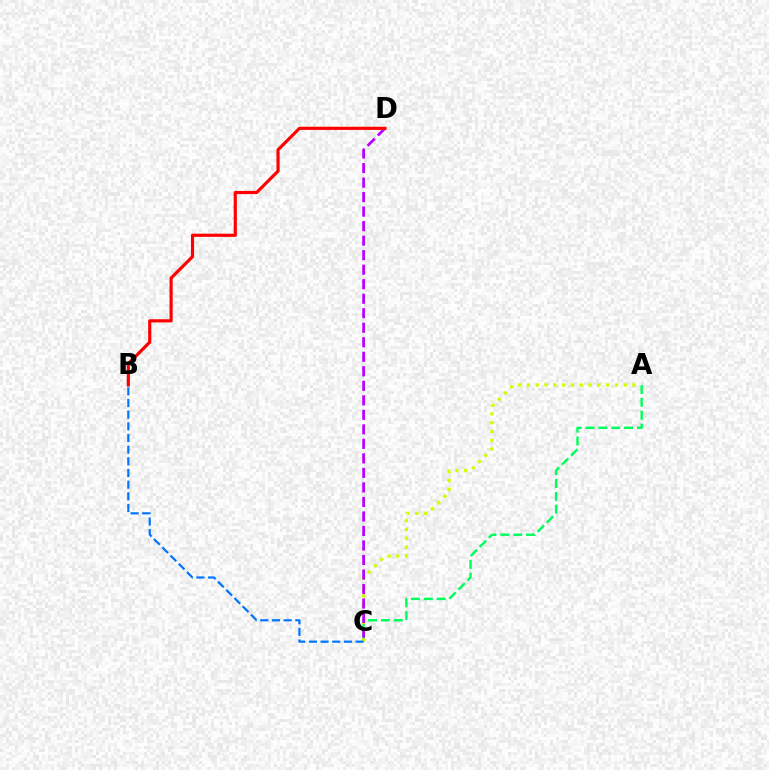{('A', 'C'): [{'color': '#00ff5c', 'line_style': 'dashed', 'thickness': 1.75}, {'color': '#d1ff00', 'line_style': 'dotted', 'thickness': 2.39}], ('C', 'D'): [{'color': '#b900ff', 'line_style': 'dashed', 'thickness': 1.97}], ('B', 'C'): [{'color': '#0074ff', 'line_style': 'dashed', 'thickness': 1.58}], ('B', 'D'): [{'color': '#ff0000', 'line_style': 'solid', 'thickness': 2.27}]}